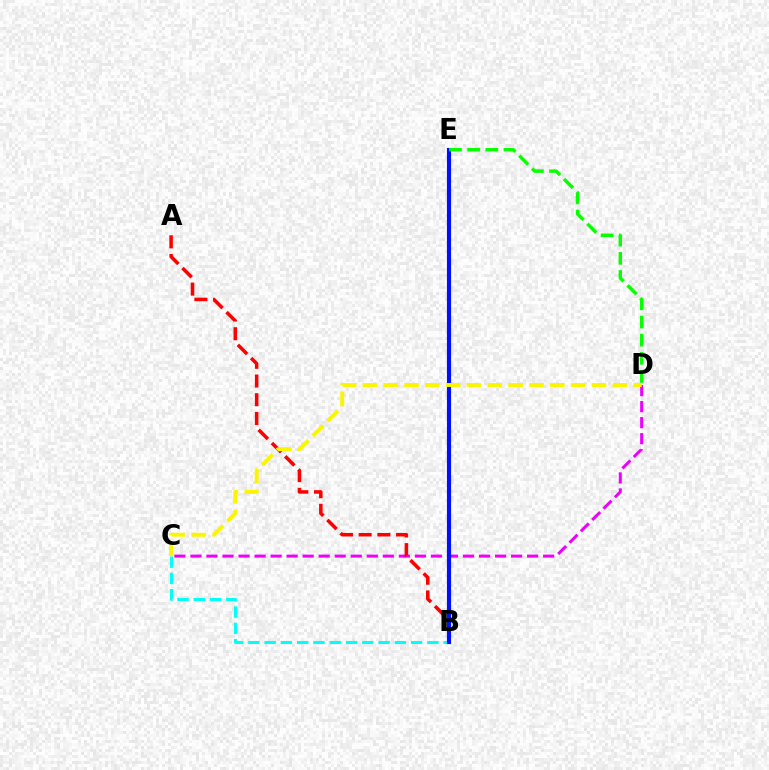{('C', 'D'): [{'color': '#ee00ff', 'line_style': 'dashed', 'thickness': 2.18}, {'color': '#fcf500', 'line_style': 'dashed', 'thickness': 2.83}], ('A', 'B'): [{'color': '#ff0000', 'line_style': 'dashed', 'thickness': 2.54}], ('B', 'C'): [{'color': '#00fff6', 'line_style': 'dashed', 'thickness': 2.21}], ('B', 'E'): [{'color': '#0010ff', 'line_style': 'solid', 'thickness': 2.98}], ('D', 'E'): [{'color': '#08ff00', 'line_style': 'dashed', 'thickness': 2.46}]}